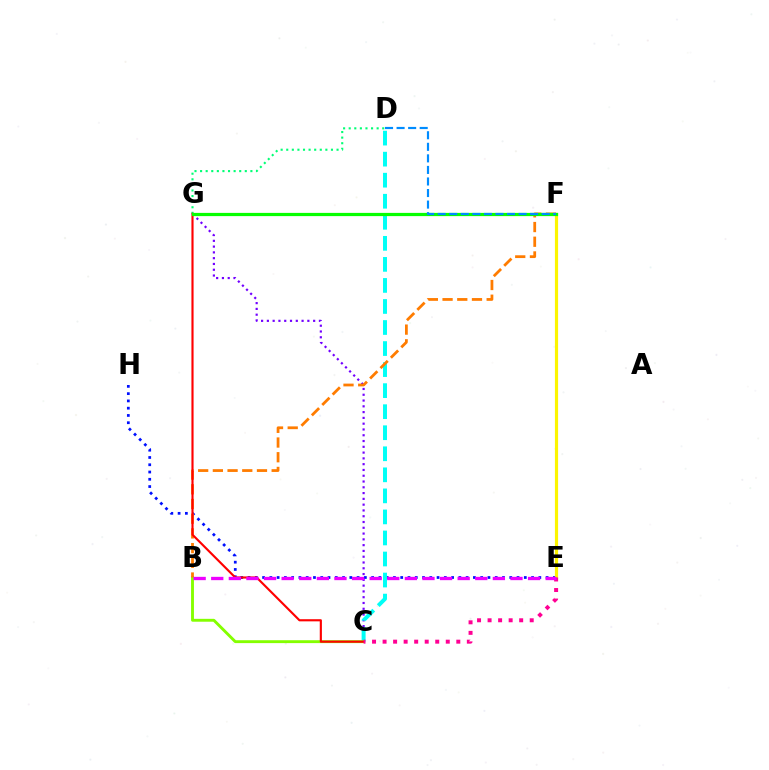{('E', 'H'): [{'color': '#0010ff', 'line_style': 'dotted', 'thickness': 1.98}], ('C', 'G'): [{'color': '#7200ff', 'line_style': 'dotted', 'thickness': 1.57}, {'color': '#ff0000', 'line_style': 'solid', 'thickness': 1.54}], ('C', 'D'): [{'color': '#00fff6', 'line_style': 'dashed', 'thickness': 2.86}], ('D', 'G'): [{'color': '#00ff74', 'line_style': 'dotted', 'thickness': 1.52}], ('E', 'F'): [{'color': '#fcf500', 'line_style': 'solid', 'thickness': 2.28}], ('B', 'C'): [{'color': '#84ff00', 'line_style': 'solid', 'thickness': 2.08}], ('B', 'F'): [{'color': '#ff7c00', 'line_style': 'dashed', 'thickness': 2.0}], ('F', 'G'): [{'color': '#08ff00', 'line_style': 'solid', 'thickness': 2.32}], ('C', 'E'): [{'color': '#ff0094', 'line_style': 'dotted', 'thickness': 2.86}], ('D', 'F'): [{'color': '#008cff', 'line_style': 'dashed', 'thickness': 1.57}], ('B', 'E'): [{'color': '#ee00ff', 'line_style': 'dashed', 'thickness': 2.39}]}